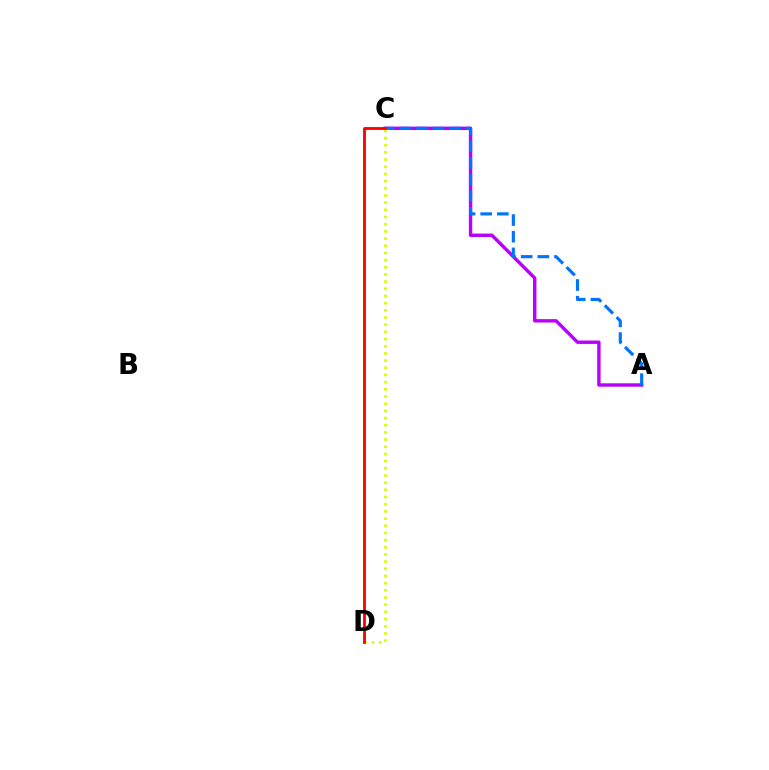{('C', 'D'): [{'color': '#00ff5c', 'line_style': 'solid', 'thickness': 1.88}, {'color': '#d1ff00', 'line_style': 'dotted', 'thickness': 1.95}, {'color': '#ff0000', 'line_style': 'solid', 'thickness': 1.95}], ('A', 'C'): [{'color': '#b900ff', 'line_style': 'solid', 'thickness': 2.45}, {'color': '#0074ff', 'line_style': 'dashed', 'thickness': 2.26}]}